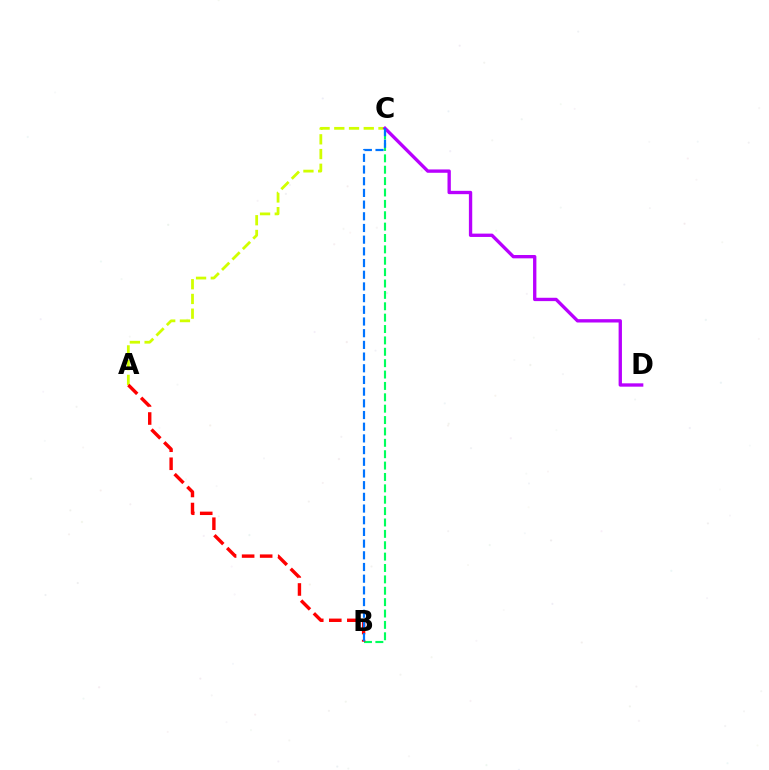{('A', 'C'): [{'color': '#d1ff00', 'line_style': 'dashed', 'thickness': 2.0}], ('C', 'D'): [{'color': '#b900ff', 'line_style': 'solid', 'thickness': 2.4}], ('B', 'C'): [{'color': '#00ff5c', 'line_style': 'dashed', 'thickness': 1.55}, {'color': '#0074ff', 'line_style': 'dashed', 'thickness': 1.59}], ('A', 'B'): [{'color': '#ff0000', 'line_style': 'dashed', 'thickness': 2.45}]}